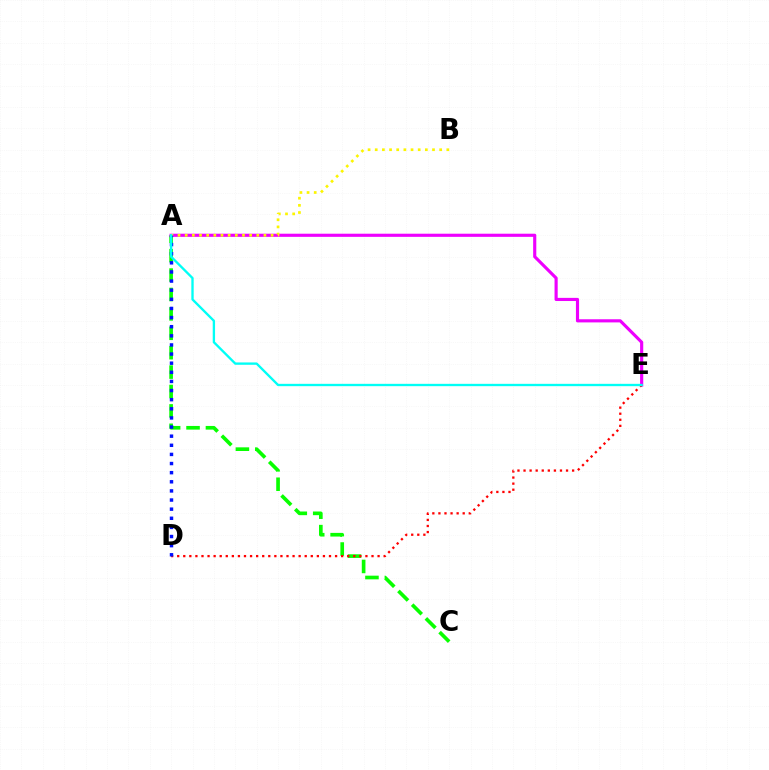{('A', 'C'): [{'color': '#08ff00', 'line_style': 'dashed', 'thickness': 2.64}], ('A', 'E'): [{'color': '#ee00ff', 'line_style': 'solid', 'thickness': 2.26}, {'color': '#00fff6', 'line_style': 'solid', 'thickness': 1.68}], ('D', 'E'): [{'color': '#ff0000', 'line_style': 'dotted', 'thickness': 1.65}], ('A', 'B'): [{'color': '#fcf500', 'line_style': 'dotted', 'thickness': 1.94}], ('A', 'D'): [{'color': '#0010ff', 'line_style': 'dotted', 'thickness': 2.48}]}